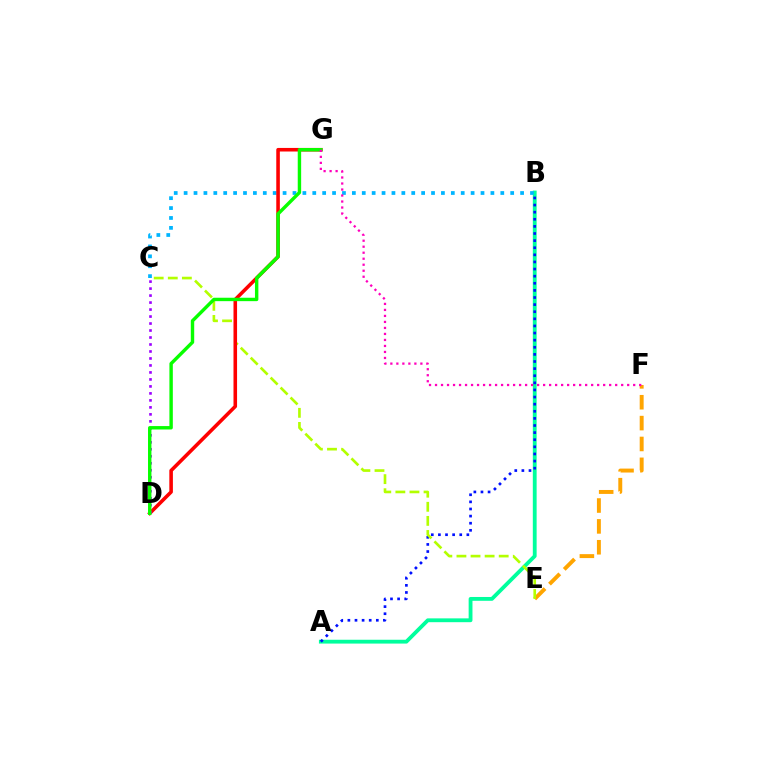{('A', 'B'): [{'color': '#00ff9d', 'line_style': 'solid', 'thickness': 2.75}, {'color': '#0010ff', 'line_style': 'dotted', 'thickness': 1.93}], ('B', 'C'): [{'color': '#00b5ff', 'line_style': 'dotted', 'thickness': 2.69}], ('E', 'F'): [{'color': '#ffa500', 'line_style': 'dashed', 'thickness': 2.83}], ('C', 'E'): [{'color': '#b3ff00', 'line_style': 'dashed', 'thickness': 1.91}], ('D', 'G'): [{'color': '#ff0000', 'line_style': 'solid', 'thickness': 2.57}, {'color': '#08ff00', 'line_style': 'solid', 'thickness': 2.46}], ('C', 'D'): [{'color': '#9b00ff', 'line_style': 'dotted', 'thickness': 1.9}], ('F', 'G'): [{'color': '#ff00bd', 'line_style': 'dotted', 'thickness': 1.63}]}